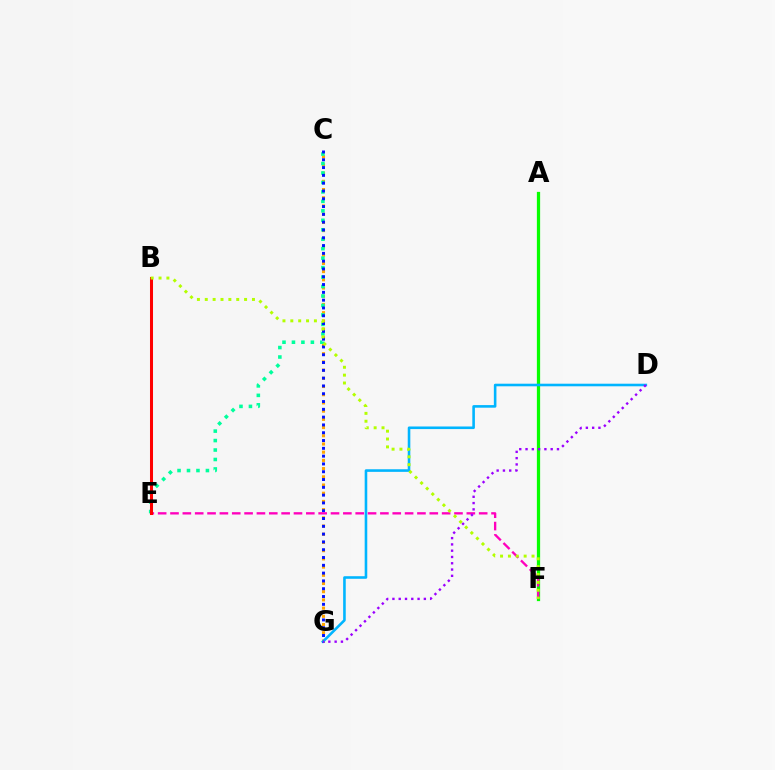{('A', 'F'): [{'color': '#08ff00', 'line_style': 'solid', 'thickness': 2.34}], ('C', 'G'): [{'color': '#ffa500', 'line_style': 'dotted', 'thickness': 2.23}, {'color': '#0010ff', 'line_style': 'dotted', 'thickness': 2.12}], ('C', 'E'): [{'color': '#00ff9d', 'line_style': 'dotted', 'thickness': 2.57}], ('D', 'G'): [{'color': '#00b5ff', 'line_style': 'solid', 'thickness': 1.87}, {'color': '#9b00ff', 'line_style': 'dotted', 'thickness': 1.71}], ('E', 'F'): [{'color': '#ff00bd', 'line_style': 'dashed', 'thickness': 1.68}], ('B', 'E'): [{'color': '#ff0000', 'line_style': 'solid', 'thickness': 2.18}], ('B', 'F'): [{'color': '#b3ff00', 'line_style': 'dotted', 'thickness': 2.14}]}